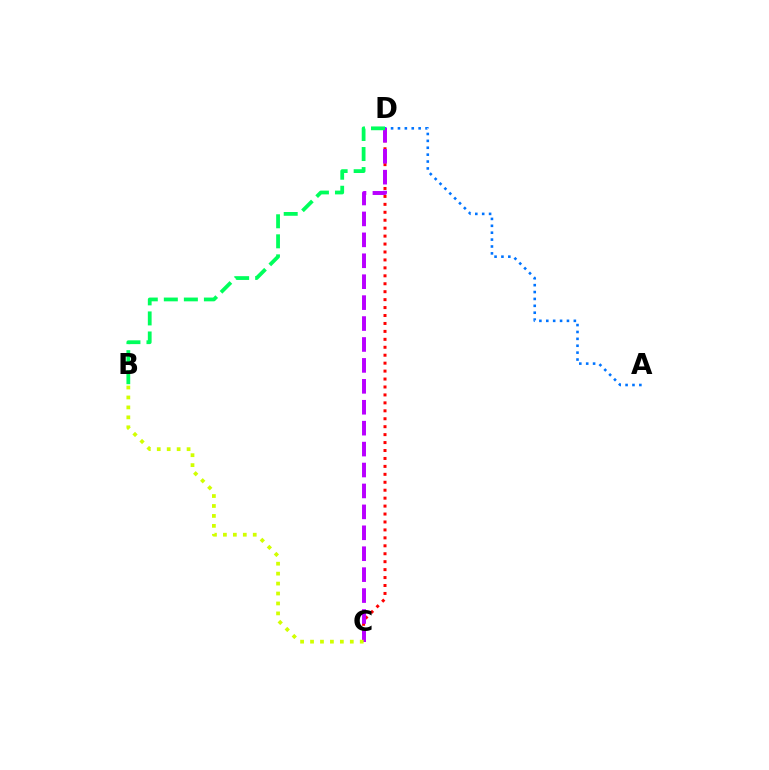{('C', 'D'): [{'color': '#ff0000', 'line_style': 'dotted', 'thickness': 2.16}, {'color': '#b900ff', 'line_style': 'dashed', 'thickness': 2.84}], ('A', 'D'): [{'color': '#0074ff', 'line_style': 'dotted', 'thickness': 1.87}], ('B', 'D'): [{'color': '#00ff5c', 'line_style': 'dashed', 'thickness': 2.72}], ('B', 'C'): [{'color': '#d1ff00', 'line_style': 'dotted', 'thickness': 2.7}]}